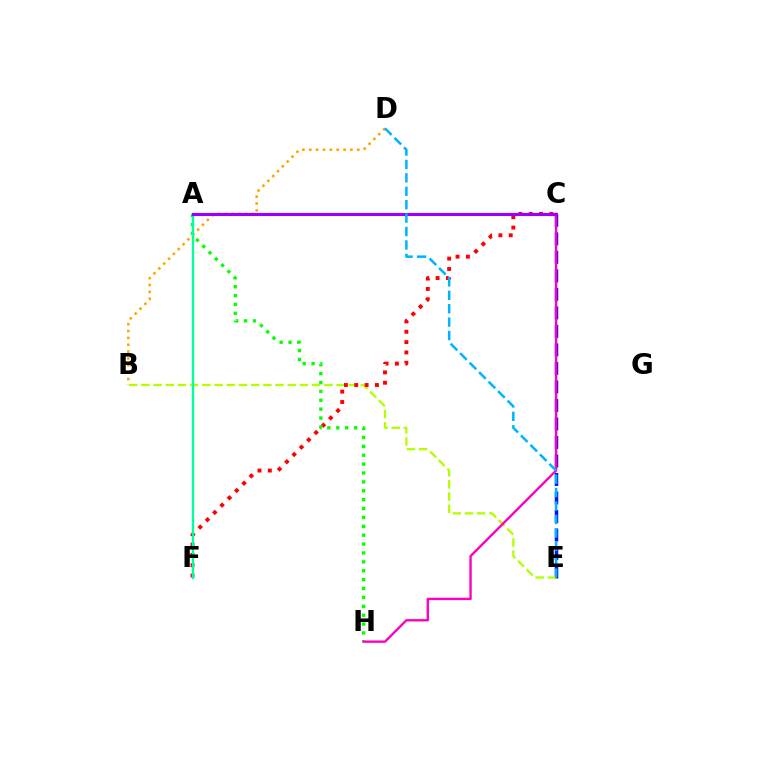{('C', 'E'): [{'color': '#0010ff', 'line_style': 'dashed', 'thickness': 2.51}], ('B', 'D'): [{'color': '#ffa500', 'line_style': 'dotted', 'thickness': 1.86}], ('B', 'E'): [{'color': '#b3ff00', 'line_style': 'dashed', 'thickness': 1.66}], ('C', 'F'): [{'color': '#ff0000', 'line_style': 'dotted', 'thickness': 2.81}], ('A', 'H'): [{'color': '#08ff00', 'line_style': 'dotted', 'thickness': 2.41}], ('A', 'F'): [{'color': '#00ff9d', 'line_style': 'solid', 'thickness': 1.66}], ('C', 'H'): [{'color': '#ff00bd', 'line_style': 'solid', 'thickness': 1.71}], ('A', 'C'): [{'color': '#9b00ff', 'line_style': 'solid', 'thickness': 2.24}], ('D', 'E'): [{'color': '#00b5ff', 'line_style': 'dashed', 'thickness': 1.82}]}